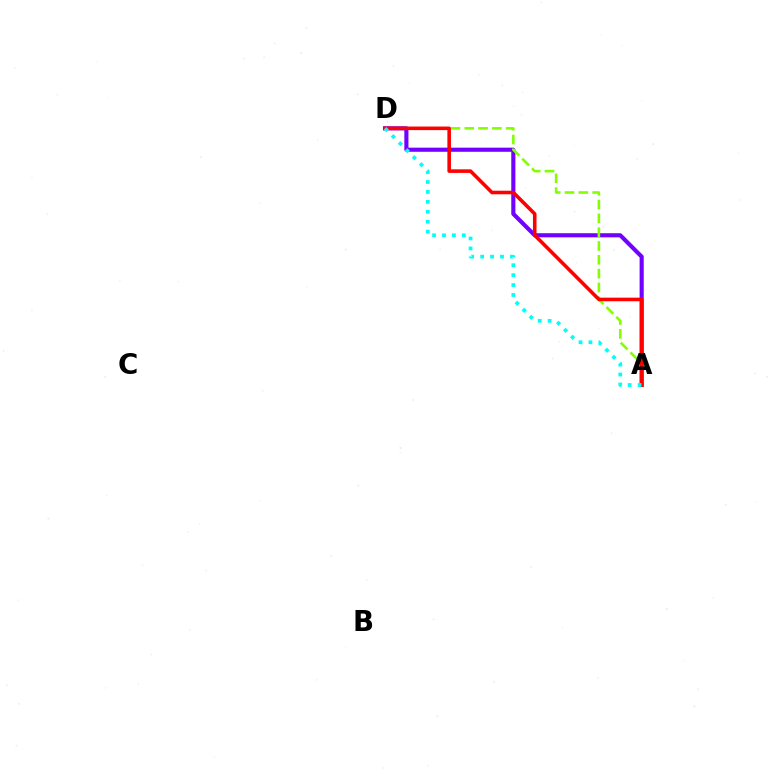{('A', 'D'): [{'color': '#7200ff', 'line_style': 'solid', 'thickness': 2.97}, {'color': '#84ff00', 'line_style': 'dashed', 'thickness': 1.88}, {'color': '#ff0000', 'line_style': 'solid', 'thickness': 2.58}, {'color': '#00fff6', 'line_style': 'dotted', 'thickness': 2.7}]}